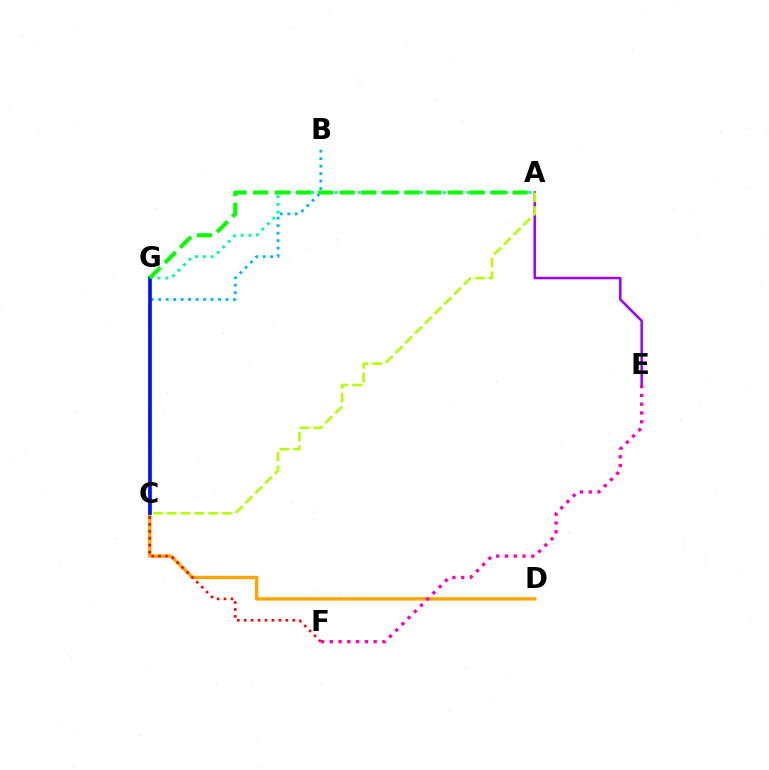{('A', 'E'): [{'color': '#9b00ff', 'line_style': 'solid', 'thickness': 1.8}], ('C', 'D'): [{'color': '#ffa500', 'line_style': 'solid', 'thickness': 2.43}], ('A', 'G'): [{'color': '#00ff9d', 'line_style': 'dotted', 'thickness': 2.11}, {'color': '#08ff00', 'line_style': 'dashed', 'thickness': 2.94}], ('B', 'C'): [{'color': '#00b5ff', 'line_style': 'dotted', 'thickness': 2.03}], ('C', 'F'): [{'color': '#ff0000', 'line_style': 'dotted', 'thickness': 1.88}], ('E', 'F'): [{'color': '#ff00bd', 'line_style': 'dotted', 'thickness': 2.38}], ('C', 'G'): [{'color': '#0010ff', 'line_style': 'solid', 'thickness': 2.63}], ('A', 'C'): [{'color': '#b3ff00', 'line_style': 'dashed', 'thickness': 1.88}]}